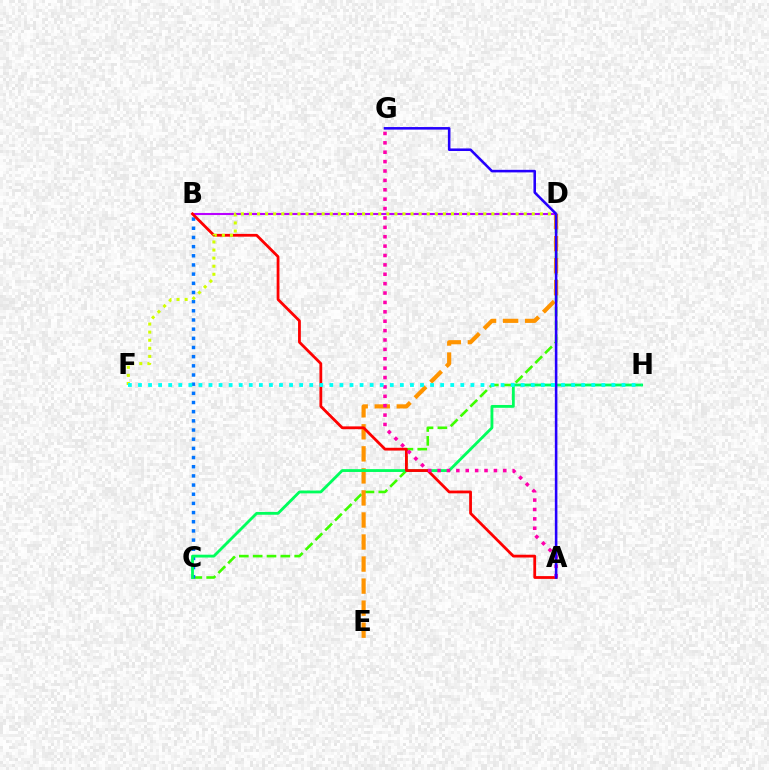{('C', 'D'): [{'color': '#3dff00', 'line_style': 'dashed', 'thickness': 1.88}], ('D', 'E'): [{'color': '#ff9400', 'line_style': 'dashed', 'thickness': 2.99}], ('B', 'D'): [{'color': '#b900ff', 'line_style': 'solid', 'thickness': 1.5}], ('B', 'C'): [{'color': '#0074ff', 'line_style': 'dotted', 'thickness': 2.49}], ('C', 'H'): [{'color': '#00ff5c', 'line_style': 'solid', 'thickness': 2.03}], ('A', 'B'): [{'color': '#ff0000', 'line_style': 'solid', 'thickness': 2.01}], ('A', 'G'): [{'color': '#ff00ac', 'line_style': 'dotted', 'thickness': 2.55}, {'color': '#2500ff', 'line_style': 'solid', 'thickness': 1.85}], ('D', 'F'): [{'color': '#d1ff00', 'line_style': 'dotted', 'thickness': 2.2}], ('F', 'H'): [{'color': '#00fff6', 'line_style': 'dotted', 'thickness': 2.74}]}